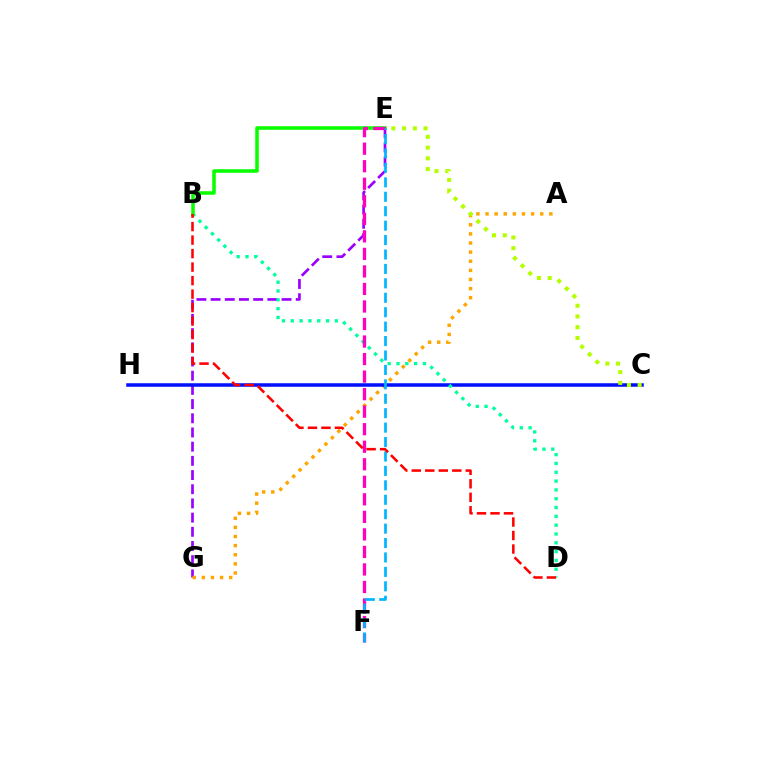{('E', 'G'): [{'color': '#9b00ff', 'line_style': 'dashed', 'thickness': 1.93}], ('A', 'G'): [{'color': '#ffa500', 'line_style': 'dotted', 'thickness': 2.48}], ('C', 'H'): [{'color': '#0010ff', 'line_style': 'solid', 'thickness': 2.53}], ('B', 'D'): [{'color': '#00ff9d', 'line_style': 'dotted', 'thickness': 2.4}, {'color': '#ff0000', 'line_style': 'dashed', 'thickness': 1.83}], ('B', 'E'): [{'color': '#08ff00', 'line_style': 'solid', 'thickness': 2.55}], ('E', 'F'): [{'color': '#ff00bd', 'line_style': 'dashed', 'thickness': 2.38}, {'color': '#00b5ff', 'line_style': 'dashed', 'thickness': 1.96}], ('C', 'E'): [{'color': '#b3ff00', 'line_style': 'dotted', 'thickness': 2.92}]}